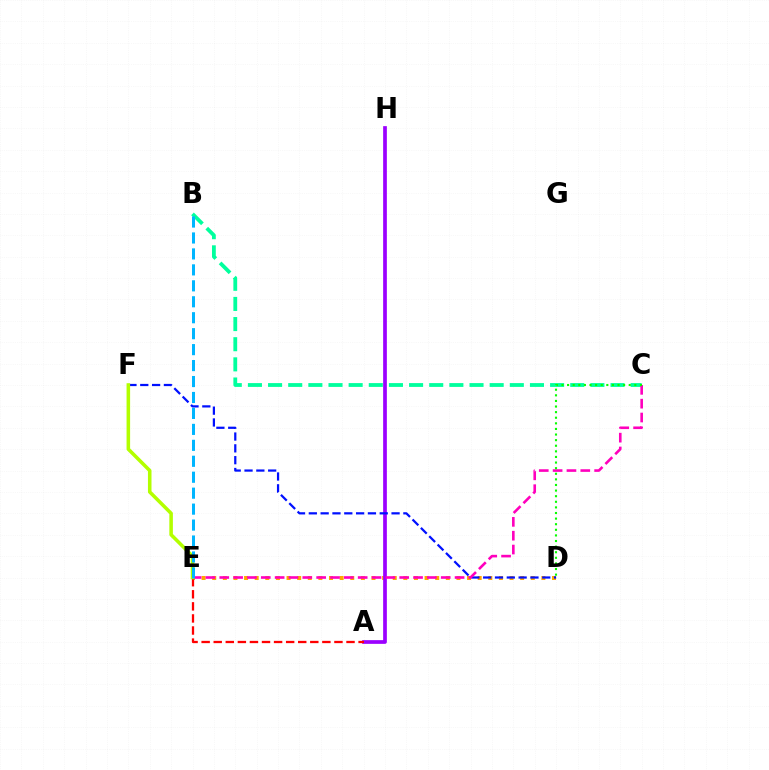{('D', 'E'): [{'color': '#ffa500', 'line_style': 'dotted', 'thickness': 2.88}], ('A', 'H'): [{'color': '#9b00ff', 'line_style': 'solid', 'thickness': 2.67}], ('A', 'E'): [{'color': '#ff0000', 'line_style': 'dashed', 'thickness': 1.64}], ('D', 'F'): [{'color': '#0010ff', 'line_style': 'dashed', 'thickness': 1.61}], ('B', 'C'): [{'color': '#00ff9d', 'line_style': 'dashed', 'thickness': 2.74}], ('C', 'E'): [{'color': '#ff00bd', 'line_style': 'dashed', 'thickness': 1.88}], ('E', 'F'): [{'color': '#b3ff00', 'line_style': 'solid', 'thickness': 2.56}], ('C', 'D'): [{'color': '#08ff00', 'line_style': 'dotted', 'thickness': 1.52}], ('B', 'E'): [{'color': '#00b5ff', 'line_style': 'dashed', 'thickness': 2.17}]}